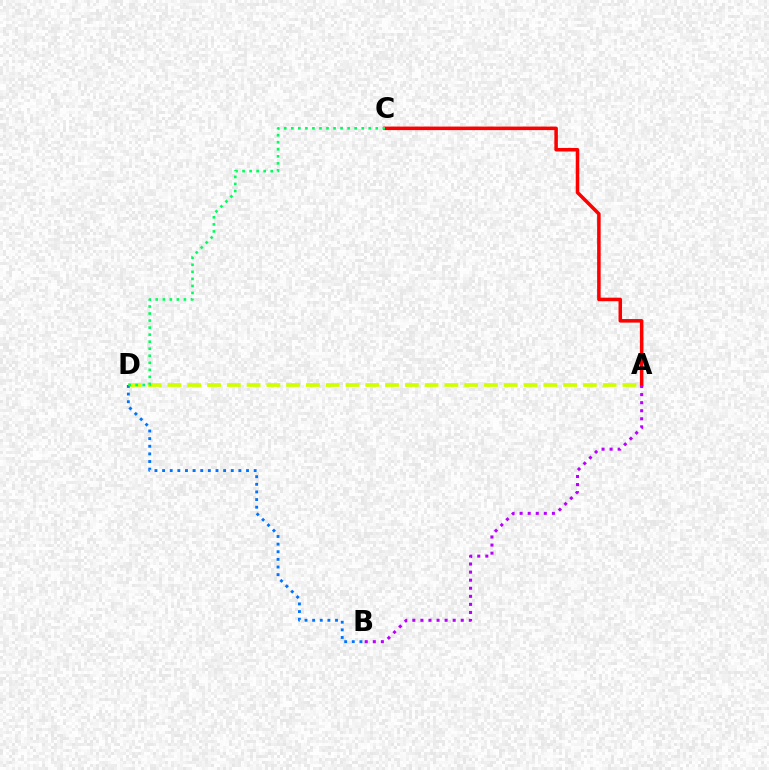{('A', 'D'): [{'color': '#d1ff00', 'line_style': 'dashed', 'thickness': 2.69}], ('A', 'C'): [{'color': '#ff0000', 'line_style': 'solid', 'thickness': 2.54}], ('B', 'D'): [{'color': '#0074ff', 'line_style': 'dotted', 'thickness': 2.07}], ('A', 'B'): [{'color': '#b900ff', 'line_style': 'dotted', 'thickness': 2.19}], ('C', 'D'): [{'color': '#00ff5c', 'line_style': 'dotted', 'thickness': 1.91}]}